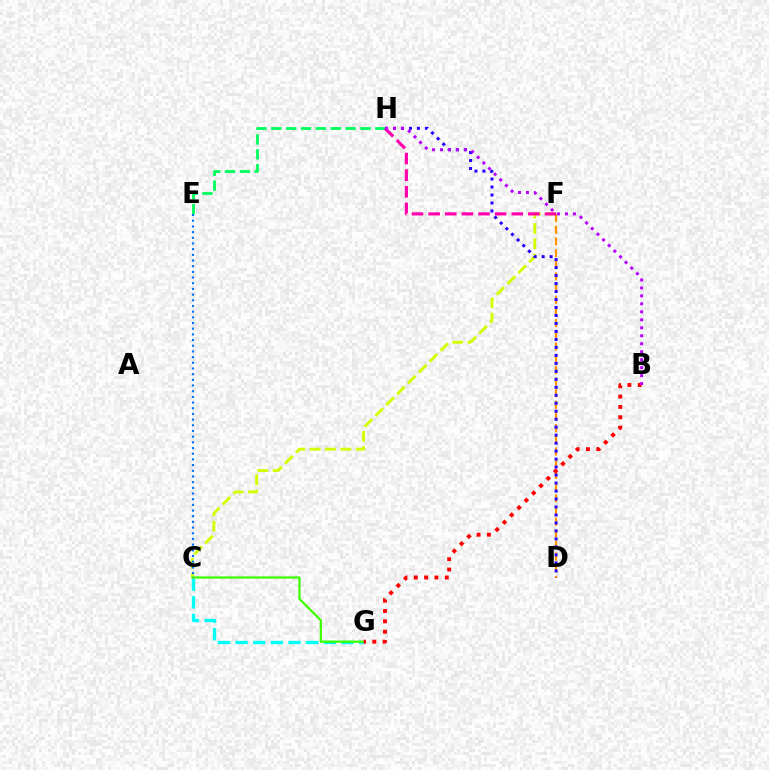{('C', 'F'): [{'color': '#d1ff00', 'line_style': 'dashed', 'thickness': 2.08}], ('C', 'G'): [{'color': '#00fff6', 'line_style': 'dashed', 'thickness': 2.4}, {'color': '#3dff00', 'line_style': 'solid', 'thickness': 1.62}], ('E', 'H'): [{'color': '#00ff5c', 'line_style': 'dashed', 'thickness': 2.02}], ('D', 'F'): [{'color': '#ff9400', 'line_style': 'dashed', 'thickness': 1.59}], ('D', 'H'): [{'color': '#2500ff', 'line_style': 'dotted', 'thickness': 2.17}], ('C', 'E'): [{'color': '#0074ff', 'line_style': 'dotted', 'thickness': 1.54}], ('B', 'G'): [{'color': '#ff0000', 'line_style': 'dotted', 'thickness': 2.81}], ('F', 'H'): [{'color': '#ff00ac', 'line_style': 'dashed', 'thickness': 2.26}], ('B', 'H'): [{'color': '#b900ff', 'line_style': 'dotted', 'thickness': 2.17}]}